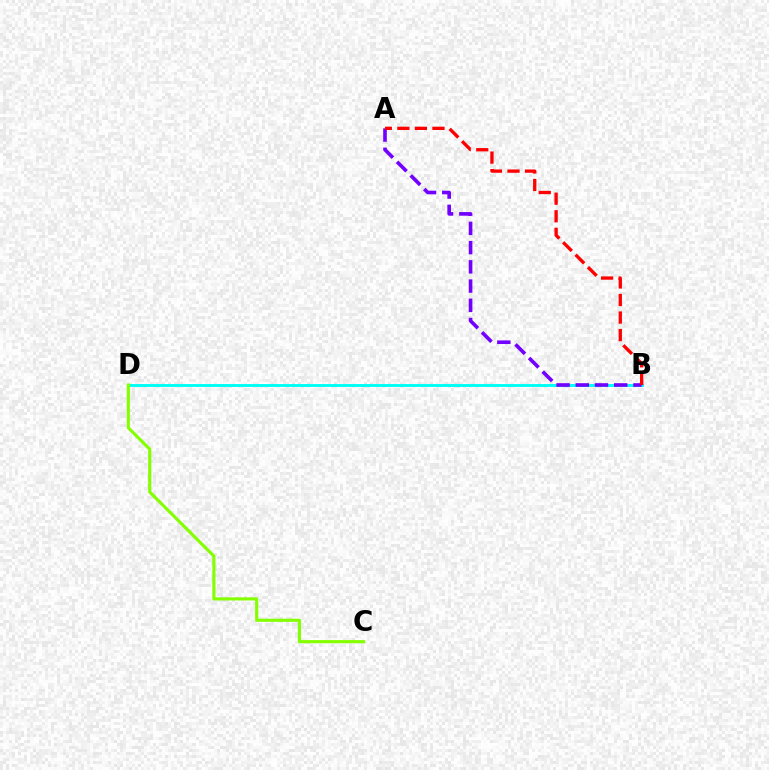{('B', 'D'): [{'color': '#00fff6', 'line_style': 'solid', 'thickness': 2.09}], ('C', 'D'): [{'color': '#84ff00', 'line_style': 'solid', 'thickness': 2.25}], ('A', 'B'): [{'color': '#7200ff', 'line_style': 'dashed', 'thickness': 2.61}, {'color': '#ff0000', 'line_style': 'dashed', 'thickness': 2.38}]}